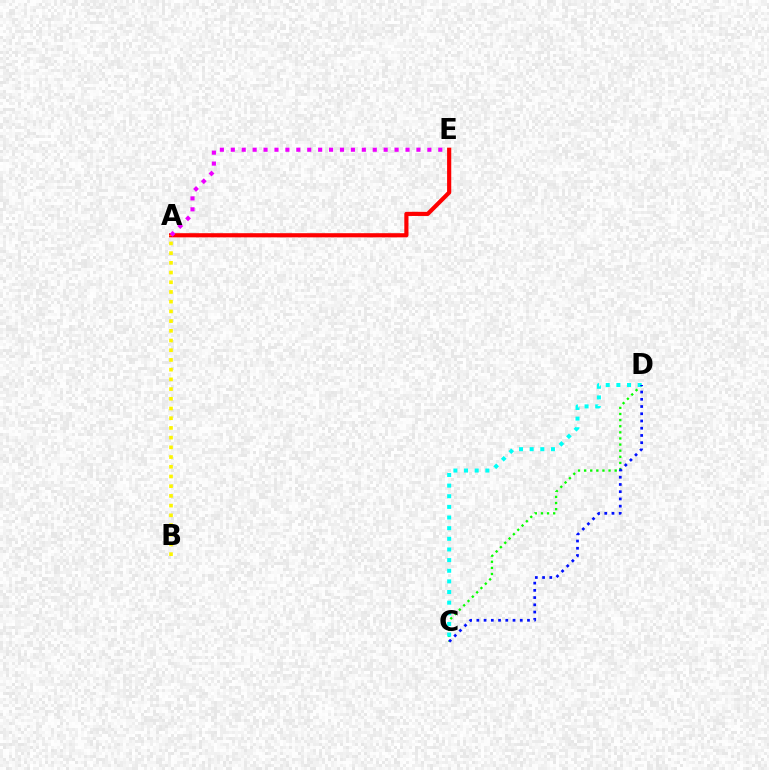{('A', 'E'): [{'color': '#ff0000', 'line_style': 'solid', 'thickness': 2.99}, {'color': '#ee00ff', 'line_style': 'dotted', 'thickness': 2.97}], ('C', 'D'): [{'color': '#08ff00', 'line_style': 'dotted', 'thickness': 1.66}, {'color': '#00fff6', 'line_style': 'dotted', 'thickness': 2.89}, {'color': '#0010ff', 'line_style': 'dotted', 'thickness': 1.97}], ('A', 'B'): [{'color': '#fcf500', 'line_style': 'dotted', 'thickness': 2.64}]}